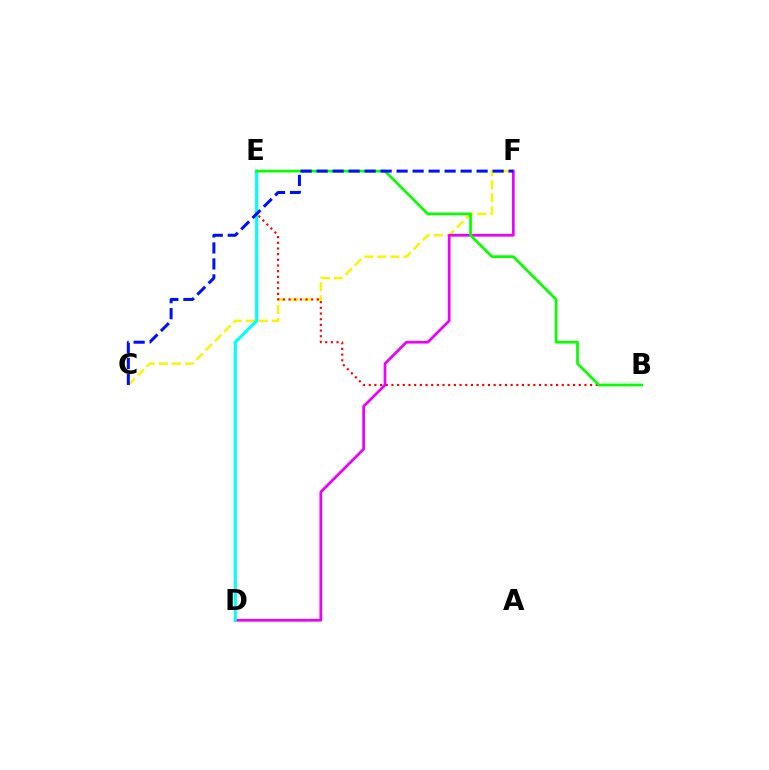{('C', 'F'): [{'color': '#fcf500', 'line_style': 'dashed', 'thickness': 1.78}, {'color': '#0010ff', 'line_style': 'dashed', 'thickness': 2.17}], ('B', 'E'): [{'color': '#ff0000', 'line_style': 'dotted', 'thickness': 1.54}, {'color': '#08ff00', 'line_style': 'solid', 'thickness': 1.96}], ('D', 'F'): [{'color': '#ee00ff', 'line_style': 'solid', 'thickness': 1.96}], ('D', 'E'): [{'color': '#00fff6', 'line_style': 'solid', 'thickness': 2.24}]}